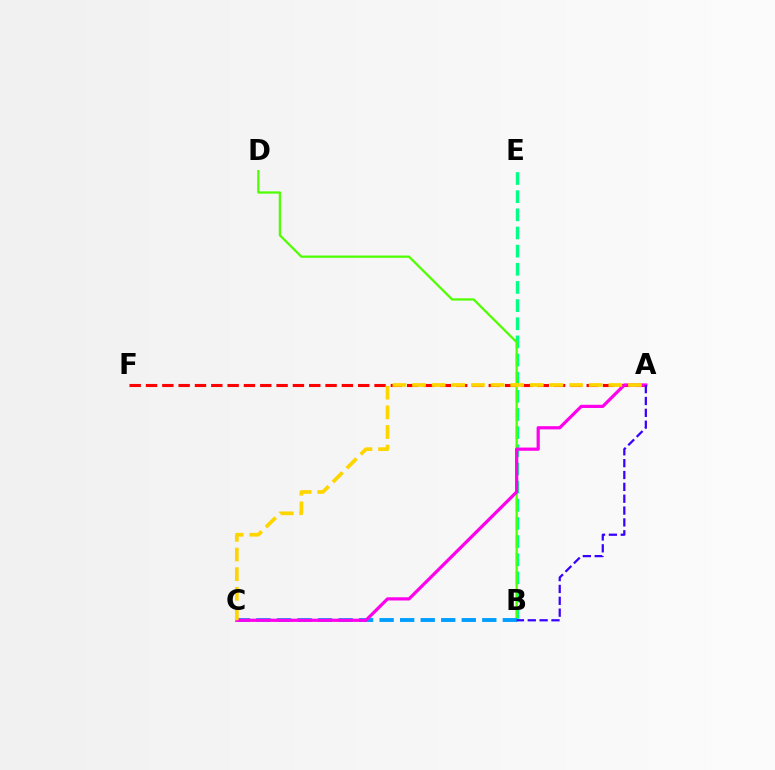{('B', 'E'): [{'color': '#00ff86', 'line_style': 'dashed', 'thickness': 2.47}], ('B', 'D'): [{'color': '#4fff00', 'line_style': 'solid', 'thickness': 1.62}], ('A', 'F'): [{'color': '#ff0000', 'line_style': 'dashed', 'thickness': 2.22}], ('B', 'C'): [{'color': '#009eff', 'line_style': 'dashed', 'thickness': 2.79}], ('A', 'C'): [{'color': '#ff00ed', 'line_style': 'solid', 'thickness': 2.31}, {'color': '#ffd500', 'line_style': 'dashed', 'thickness': 2.67}], ('A', 'B'): [{'color': '#3700ff', 'line_style': 'dashed', 'thickness': 1.61}]}